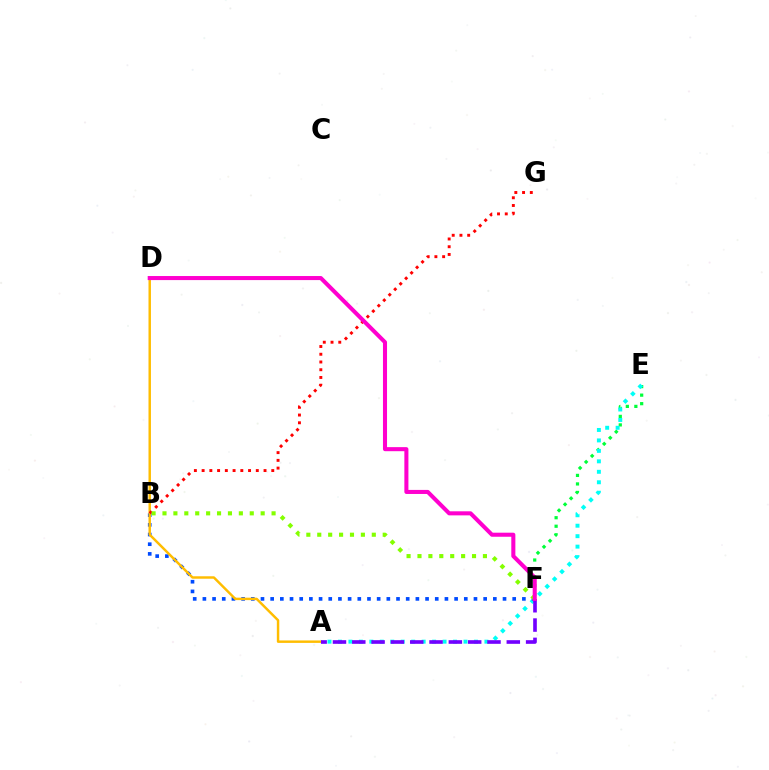{('E', 'F'): [{'color': '#00ff39', 'line_style': 'dotted', 'thickness': 2.32}], ('A', 'E'): [{'color': '#00fff6', 'line_style': 'dotted', 'thickness': 2.84}], ('B', 'F'): [{'color': '#004bff', 'line_style': 'dotted', 'thickness': 2.63}, {'color': '#84ff00', 'line_style': 'dotted', 'thickness': 2.96}], ('A', 'D'): [{'color': '#ffbd00', 'line_style': 'solid', 'thickness': 1.77}], ('B', 'G'): [{'color': '#ff0000', 'line_style': 'dotted', 'thickness': 2.1}], ('A', 'F'): [{'color': '#7200ff', 'line_style': 'dashed', 'thickness': 2.62}], ('D', 'F'): [{'color': '#ff00cf', 'line_style': 'solid', 'thickness': 2.92}]}